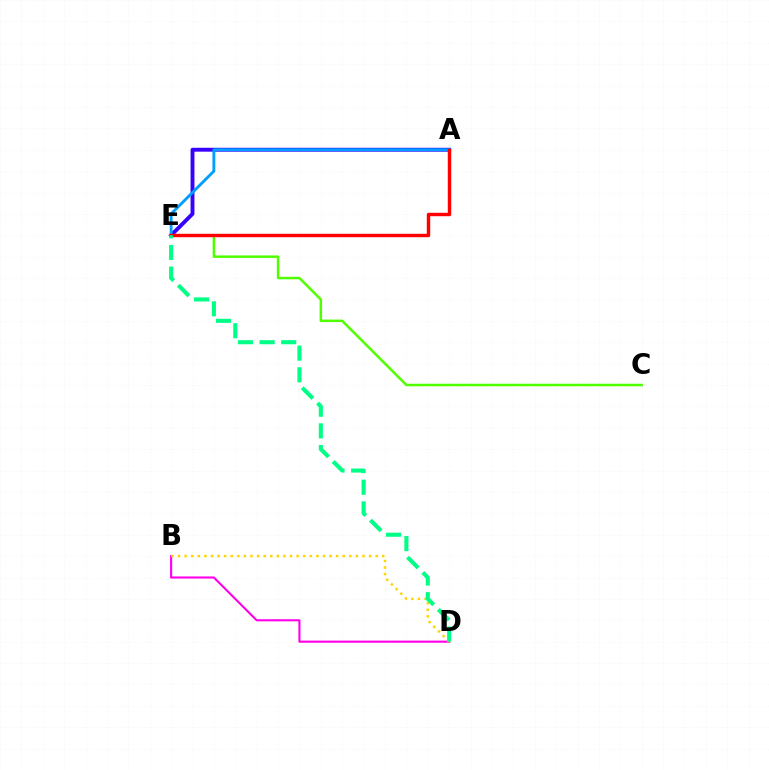{('C', 'E'): [{'color': '#4fff00', 'line_style': 'solid', 'thickness': 1.8}], ('A', 'E'): [{'color': '#3700ff', 'line_style': 'solid', 'thickness': 2.8}, {'color': '#009eff', 'line_style': 'solid', 'thickness': 2.06}, {'color': '#ff0000', 'line_style': 'solid', 'thickness': 2.47}], ('B', 'D'): [{'color': '#ff00ed', 'line_style': 'solid', 'thickness': 1.53}, {'color': '#ffd500', 'line_style': 'dotted', 'thickness': 1.79}], ('D', 'E'): [{'color': '#00ff86', 'line_style': 'dashed', 'thickness': 2.94}]}